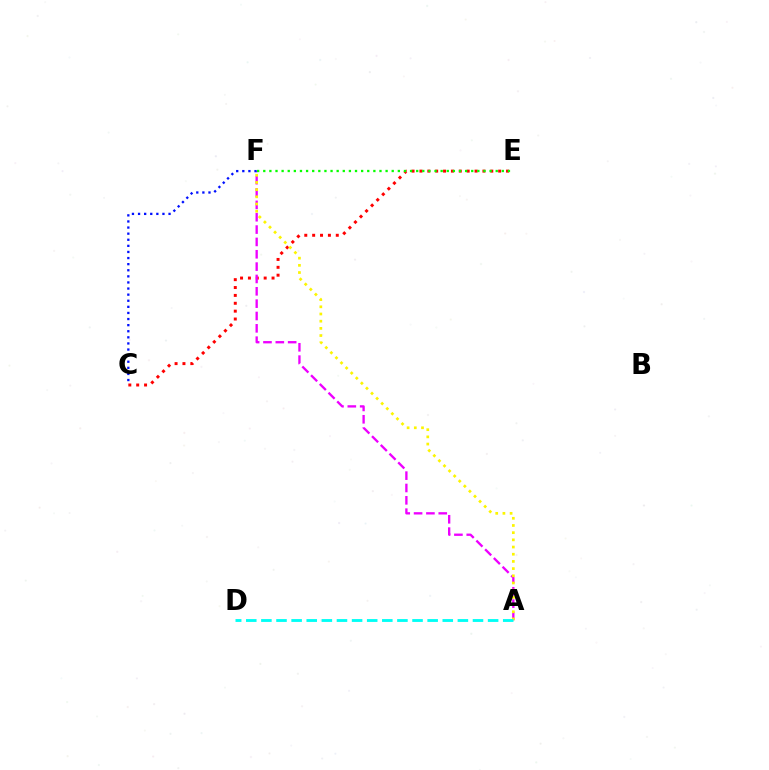{('C', 'E'): [{'color': '#ff0000', 'line_style': 'dotted', 'thickness': 2.14}], ('A', 'F'): [{'color': '#ee00ff', 'line_style': 'dashed', 'thickness': 1.68}, {'color': '#fcf500', 'line_style': 'dotted', 'thickness': 1.95}], ('C', 'F'): [{'color': '#0010ff', 'line_style': 'dotted', 'thickness': 1.66}], ('E', 'F'): [{'color': '#08ff00', 'line_style': 'dotted', 'thickness': 1.66}], ('A', 'D'): [{'color': '#00fff6', 'line_style': 'dashed', 'thickness': 2.05}]}